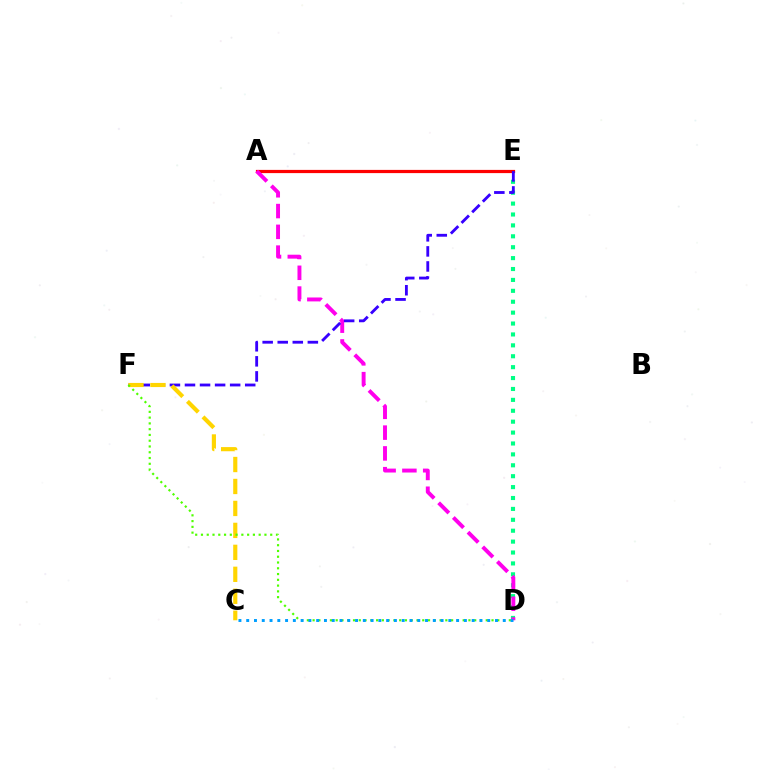{('D', 'E'): [{'color': '#00ff86', 'line_style': 'dotted', 'thickness': 2.96}], ('A', 'E'): [{'color': '#ff0000', 'line_style': 'solid', 'thickness': 2.31}], ('A', 'D'): [{'color': '#ff00ed', 'line_style': 'dashed', 'thickness': 2.82}], ('E', 'F'): [{'color': '#3700ff', 'line_style': 'dashed', 'thickness': 2.05}], ('C', 'F'): [{'color': '#ffd500', 'line_style': 'dashed', 'thickness': 2.98}], ('D', 'F'): [{'color': '#4fff00', 'line_style': 'dotted', 'thickness': 1.57}], ('C', 'D'): [{'color': '#009eff', 'line_style': 'dotted', 'thickness': 2.11}]}